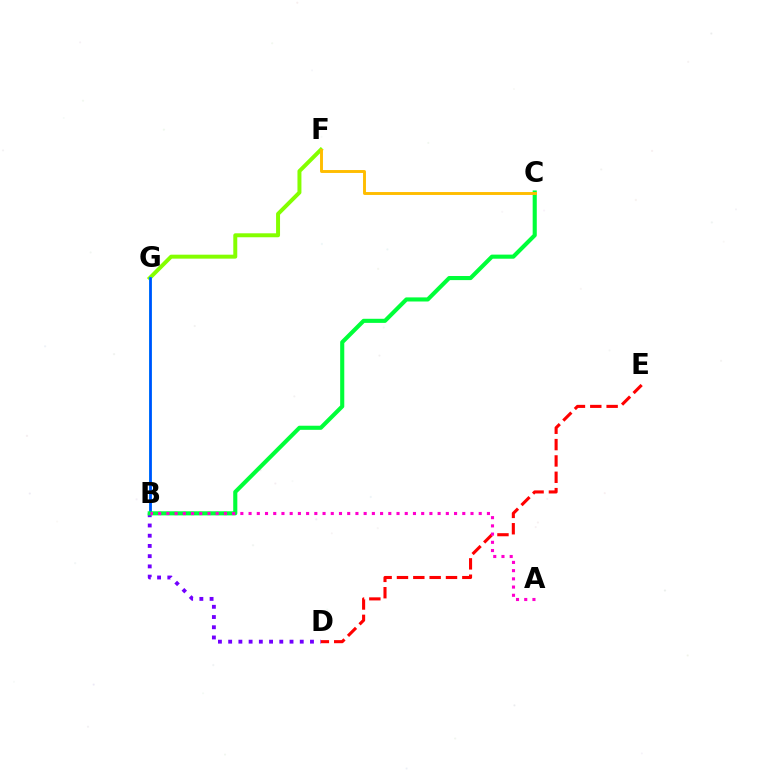{('B', 'D'): [{'color': '#7200ff', 'line_style': 'dotted', 'thickness': 2.78}], ('F', 'G'): [{'color': '#84ff00', 'line_style': 'solid', 'thickness': 2.86}], ('B', 'G'): [{'color': '#00fff6', 'line_style': 'solid', 'thickness': 2.08}, {'color': '#004bff', 'line_style': 'solid', 'thickness': 1.87}], ('D', 'E'): [{'color': '#ff0000', 'line_style': 'dashed', 'thickness': 2.22}], ('B', 'C'): [{'color': '#00ff39', 'line_style': 'solid', 'thickness': 2.95}], ('C', 'F'): [{'color': '#ffbd00', 'line_style': 'solid', 'thickness': 2.1}], ('A', 'B'): [{'color': '#ff00cf', 'line_style': 'dotted', 'thickness': 2.23}]}